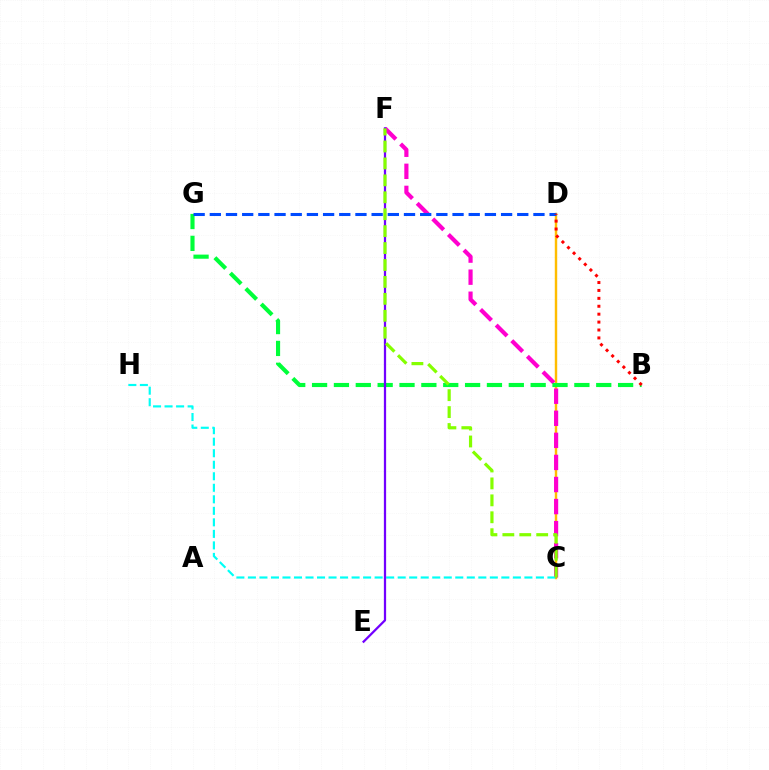{('C', 'D'): [{'color': '#ffbd00', 'line_style': 'solid', 'thickness': 1.75}], ('C', 'F'): [{'color': '#ff00cf', 'line_style': 'dashed', 'thickness': 3.0}, {'color': '#84ff00', 'line_style': 'dashed', 'thickness': 2.3}], ('C', 'H'): [{'color': '#00fff6', 'line_style': 'dashed', 'thickness': 1.57}], ('B', 'G'): [{'color': '#00ff39', 'line_style': 'dashed', 'thickness': 2.97}], ('E', 'F'): [{'color': '#7200ff', 'line_style': 'solid', 'thickness': 1.62}], ('D', 'G'): [{'color': '#004bff', 'line_style': 'dashed', 'thickness': 2.2}], ('B', 'D'): [{'color': '#ff0000', 'line_style': 'dotted', 'thickness': 2.15}]}